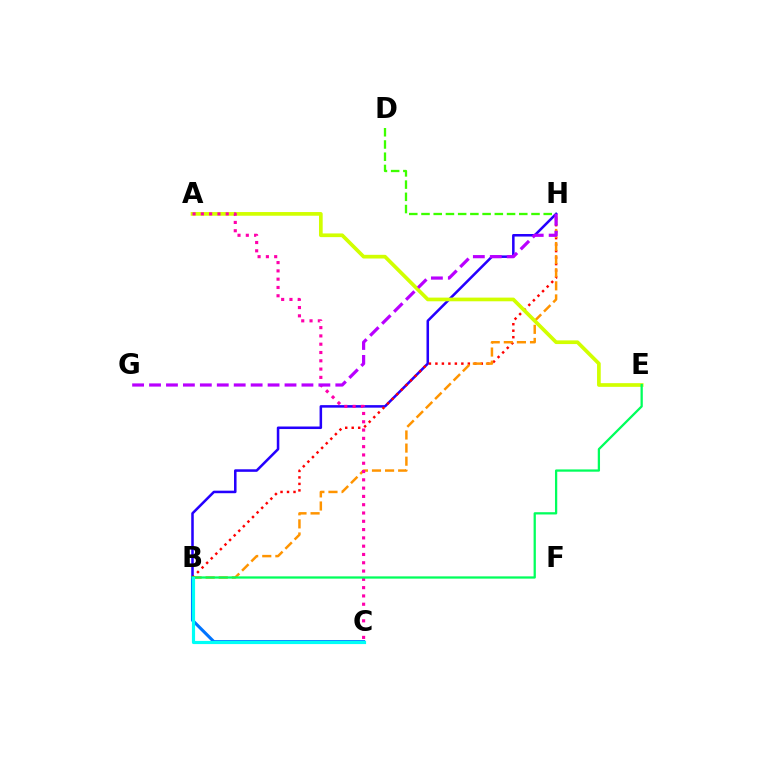{('B', 'H'): [{'color': '#2500ff', 'line_style': 'solid', 'thickness': 1.83}, {'color': '#ff0000', 'line_style': 'dotted', 'thickness': 1.76}, {'color': '#ff9400', 'line_style': 'dashed', 'thickness': 1.78}], ('B', 'C'): [{'color': '#0074ff', 'line_style': 'solid', 'thickness': 2.24}, {'color': '#00fff6', 'line_style': 'solid', 'thickness': 2.28}], ('A', 'E'): [{'color': '#d1ff00', 'line_style': 'solid', 'thickness': 2.66}], ('D', 'H'): [{'color': '#3dff00', 'line_style': 'dashed', 'thickness': 1.66}], ('A', 'C'): [{'color': '#ff00ac', 'line_style': 'dotted', 'thickness': 2.25}], ('B', 'E'): [{'color': '#00ff5c', 'line_style': 'solid', 'thickness': 1.63}], ('G', 'H'): [{'color': '#b900ff', 'line_style': 'dashed', 'thickness': 2.3}]}